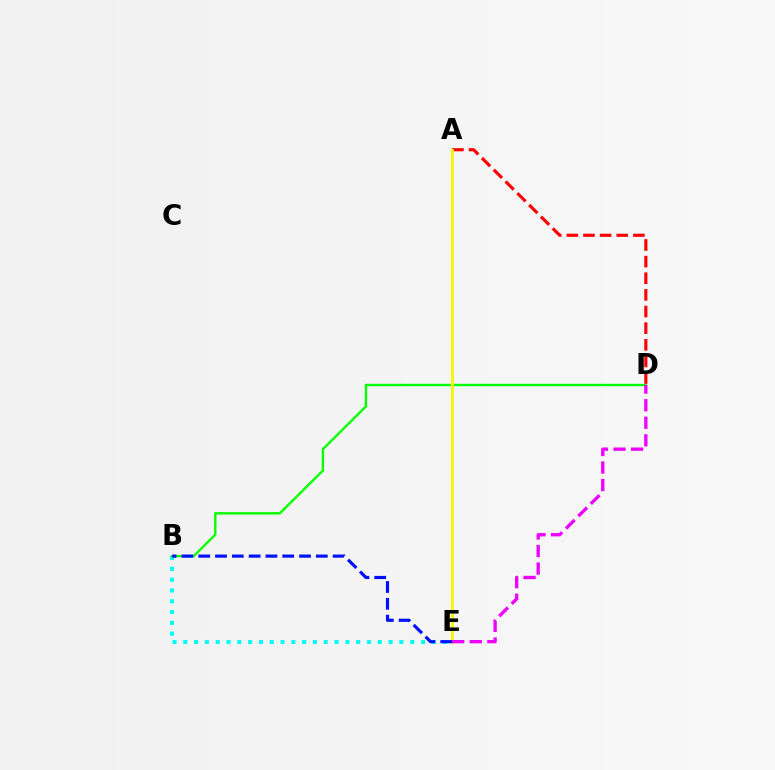{('B', 'E'): [{'color': '#00fff6', 'line_style': 'dotted', 'thickness': 2.94}, {'color': '#0010ff', 'line_style': 'dashed', 'thickness': 2.28}], ('B', 'D'): [{'color': '#08ff00', 'line_style': 'solid', 'thickness': 1.73}], ('A', 'D'): [{'color': '#ff0000', 'line_style': 'dashed', 'thickness': 2.26}], ('A', 'E'): [{'color': '#fcf500', 'line_style': 'solid', 'thickness': 2.03}], ('D', 'E'): [{'color': '#ee00ff', 'line_style': 'dashed', 'thickness': 2.39}]}